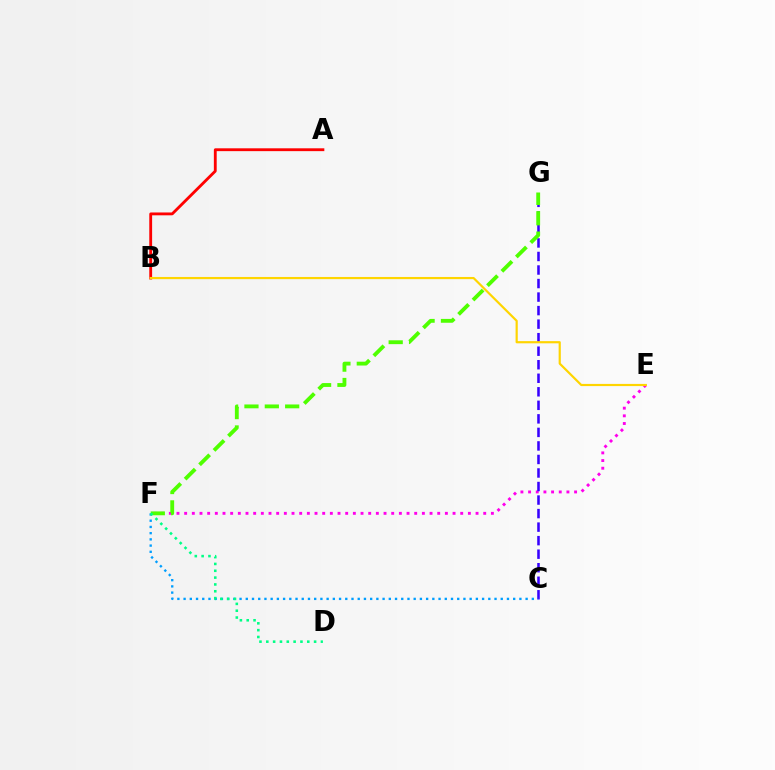{('E', 'F'): [{'color': '#ff00ed', 'line_style': 'dotted', 'thickness': 2.08}], ('C', 'G'): [{'color': '#3700ff', 'line_style': 'dashed', 'thickness': 1.84}], ('A', 'B'): [{'color': '#ff0000', 'line_style': 'solid', 'thickness': 2.04}], ('C', 'F'): [{'color': '#009eff', 'line_style': 'dotted', 'thickness': 1.69}], ('B', 'E'): [{'color': '#ffd500', 'line_style': 'solid', 'thickness': 1.57}], ('F', 'G'): [{'color': '#4fff00', 'line_style': 'dashed', 'thickness': 2.77}], ('D', 'F'): [{'color': '#00ff86', 'line_style': 'dotted', 'thickness': 1.86}]}